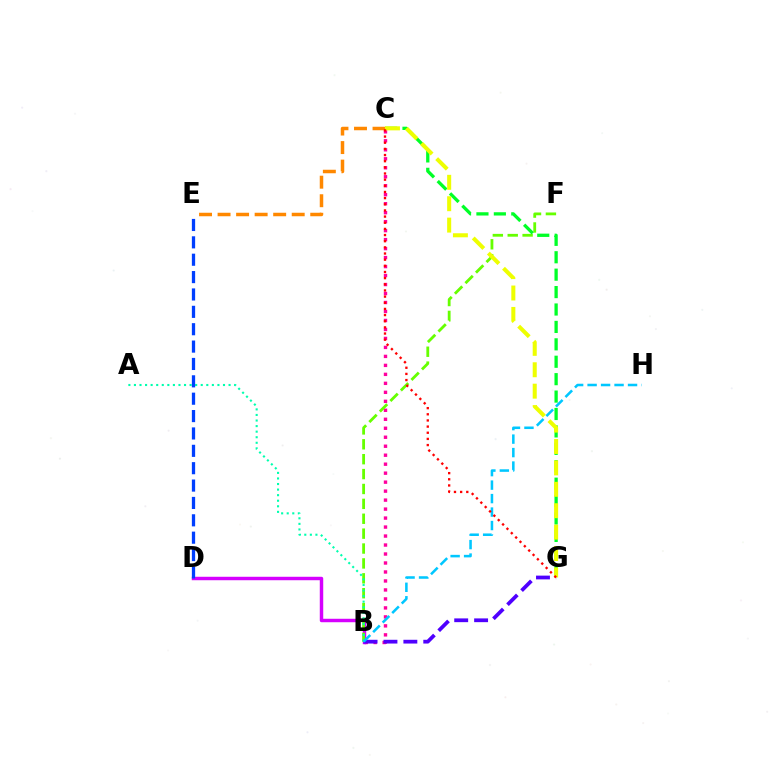{('B', 'C'): [{'color': '#ff00a0', 'line_style': 'dotted', 'thickness': 2.44}], ('B', 'D'): [{'color': '#d600ff', 'line_style': 'solid', 'thickness': 2.49}], ('B', 'G'): [{'color': '#4f00ff', 'line_style': 'dashed', 'thickness': 2.7}], ('B', 'F'): [{'color': '#66ff00', 'line_style': 'dashed', 'thickness': 2.02}], ('C', 'G'): [{'color': '#00ff27', 'line_style': 'dashed', 'thickness': 2.37}, {'color': '#eeff00', 'line_style': 'dashed', 'thickness': 2.91}, {'color': '#ff0000', 'line_style': 'dotted', 'thickness': 1.67}], ('C', 'E'): [{'color': '#ff8800', 'line_style': 'dashed', 'thickness': 2.52}], ('A', 'B'): [{'color': '#00ffaf', 'line_style': 'dotted', 'thickness': 1.51}], ('B', 'H'): [{'color': '#00c7ff', 'line_style': 'dashed', 'thickness': 1.83}], ('D', 'E'): [{'color': '#003fff', 'line_style': 'dashed', 'thickness': 2.36}]}